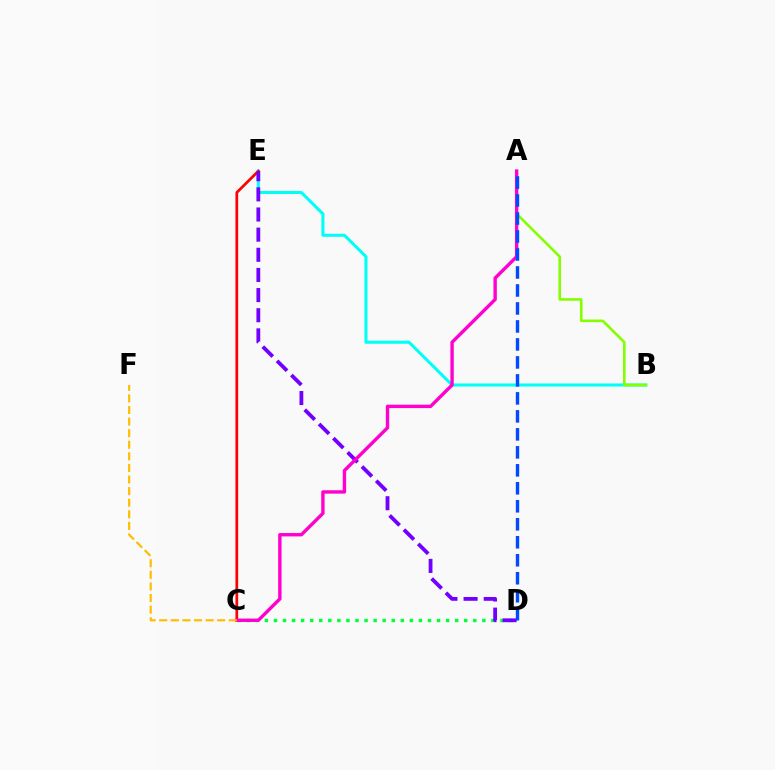{('C', 'D'): [{'color': '#00ff39', 'line_style': 'dotted', 'thickness': 2.46}], ('B', 'E'): [{'color': '#00fff6', 'line_style': 'solid', 'thickness': 2.2}], ('C', 'E'): [{'color': '#ff0000', 'line_style': 'solid', 'thickness': 1.96}], ('D', 'E'): [{'color': '#7200ff', 'line_style': 'dashed', 'thickness': 2.74}], ('A', 'B'): [{'color': '#84ff00', 'line_style': 'solid', 'thickness': 1.88}], ('A', 'C'): [{'color': '#ff00cf', 'line_style': 'solid', 'thickness': 2.44}], ('C', 'F'): [{'color': '#ffbd00', 'line_style': 'dashed', 'thickness': 1.57}], ('A', 'D'): [{'color': '#004bff', 'line_style': 'dashed', 'thickness': 2.44}]}